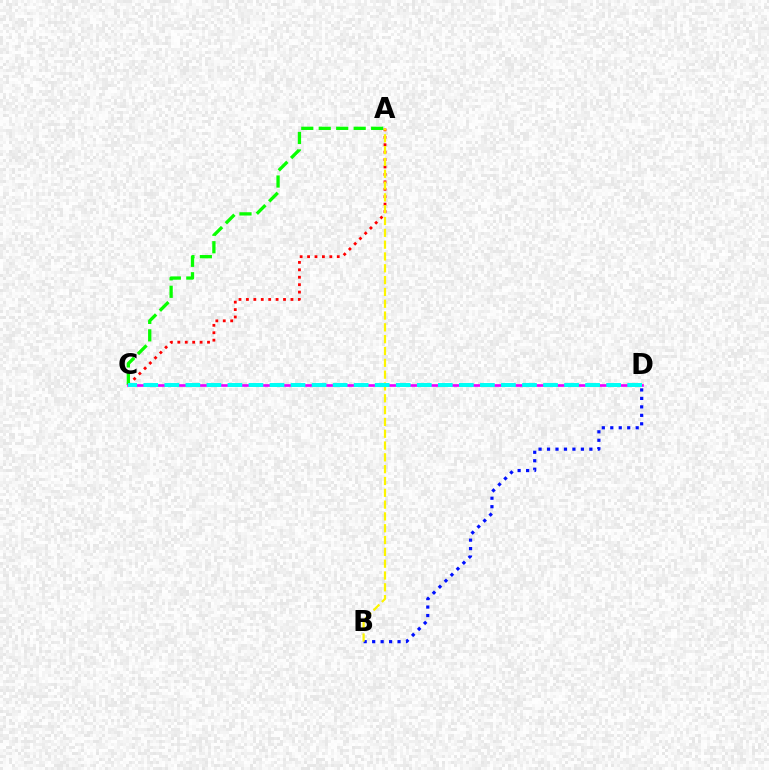{('B', 'D'): [{'color': '#0010ff', 'line_style': 'dotted', 'thickness': 2.3}], ('A', 'C'): [{'color': '#ff0000', 'line_style': 'dotted', 'thickness': 2.02}, {'color': '#08ff00', 'line_style': 'dashed', 'thickness': 2.37}], ('C', 'D'): [{'color': '#ee00ff', 'line_style': 'solid', 'thickness': 1.91}, {'color': '#00fff6', 'line_style': 'dashed', 'thickness': 2.86}], ('A', 'B'): [{'color': '#fcf500', 'line_style': 'dashed', 'thickness': 1.61}]}